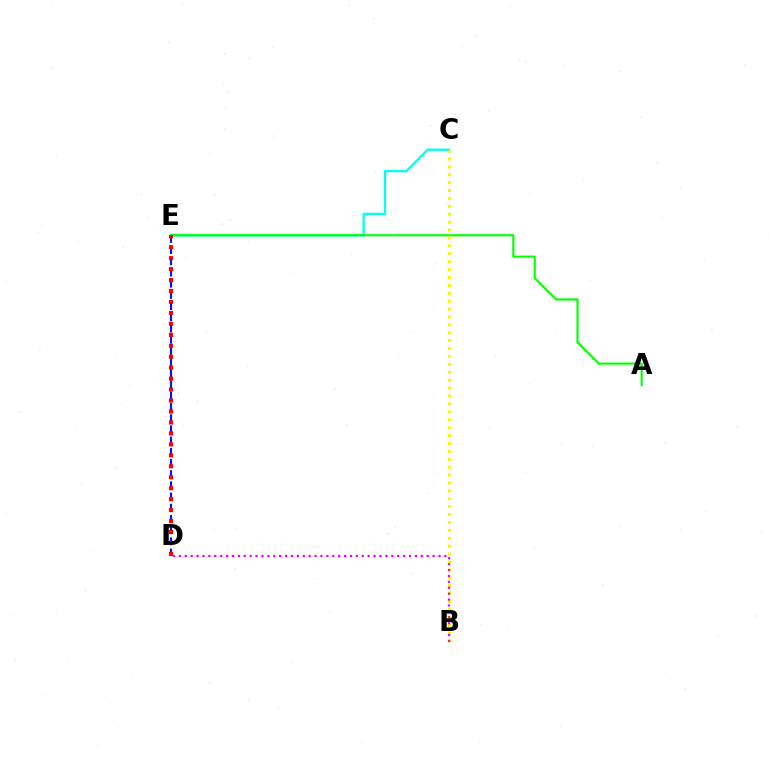{('C', 'E'): [{'color': '#00fff6', 'line_style': 'solid', 'thickness': 1.65}], ('A', 'E'): [{'color': '#08ff00', 'line_style': 'solid', 'thickness': 1.55}], ('D', 'E'): [{'color': '#0010ff', 'line_style': 'dashed', 'thickness': 1.52}, {'color': '#ff0000', 'line_style': 'dotted', 'thickness': 2.98}], ('B', 'C'): [{'color': '#fcf500', 'line_style': 'dotted', 'thickness': 2.15}], ('B', 'D'): [{'color': '#ee00ff', 'line_style': 'dotted', 'thickness': 1.6}]}